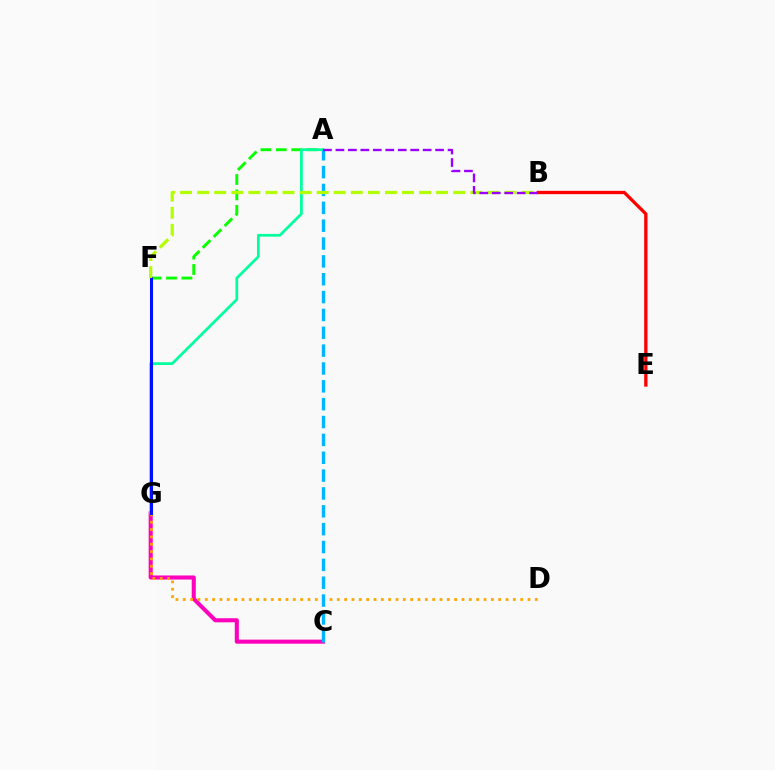{('A', 'F'): [{'color': '#08ff00', 'line_style': 'dashed', 'thickness': 2.09}], ('C', 'G'): [{'color': '#ff00bd', 'line_style': 'solid', 'thickness': 2.93}], ('D', 'G'): [{'color': '#ffa500', 'line_style': 'dotted', 'thickness': 1.99}], ('A', 'G'): [{'color': '#00ff9d', 'line_style': 'solid', 'thickness': 1.96}], ('B', 'E'): [{'color': '#ff0000', 'line_style': 'solid', 'thickness': 2.38}], ('A', 'C'): [{'color': '#00b5ff', 'line_style': 'dashed', 'thickness': 2.43}], ('F', 'G'): [{'color': '#0010ff', 'line_style': 'solid', 'thickness': 2.2}], ('B', 'F'): [{'color': '#b3ff00', 'line_style': 'dashed', 'thickness': 2.32}], ('A', 'B'): [{'color': '#9b00ff', 'line_style': 'dashed', 'thickness': 1.69}]}